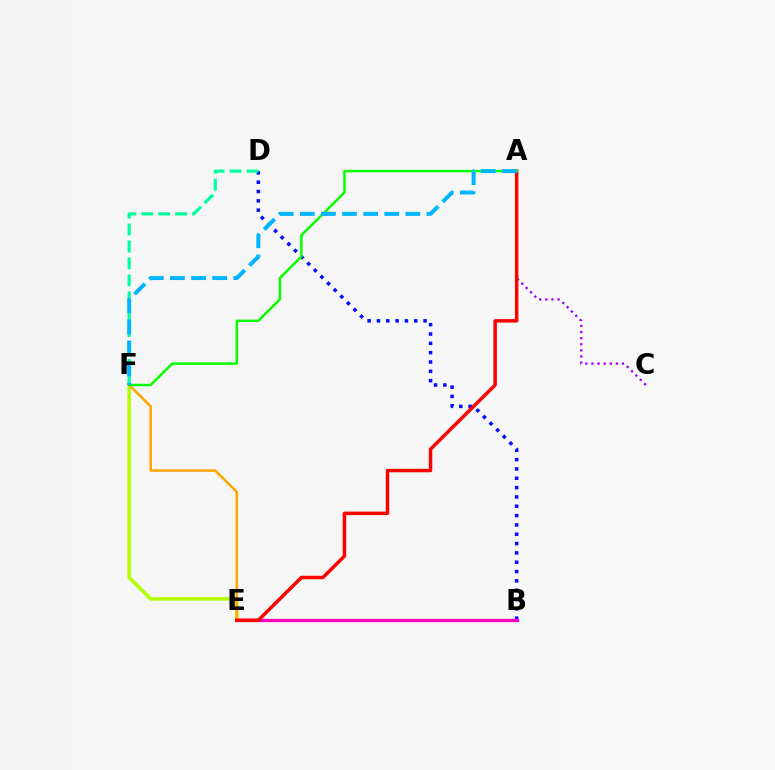{('B', 'D'): [{'color': '#0010ff', 'line_style': 'dotted', 'thickness': 2.53}], ('D', 'F'): [{'color': '#00ff9d', 'line_style': 'dashed', 'thickness': 2.3}], ('E', 'F'): [{'color': '#b3ff00', 'line_style': 'solid', 'thickness': 2.54}, {'color': '#ffa500', 'line_style': 'solid', 'thickness': 1.81}], ('A', 'C'): [{'color': '#9b00ff', 'line_style': 'dotted', 'thickness': 1.66}], ('B', 'E'): [{'color': '#ff00bd', 'line_style': 'solid', 'thickness': 2.36}], ('A', 'E'): [{'color': '#ff0000', 'line_style': 'solid', 'thickness': 2.5}], ('A', 'F'): [{'color': '#08ff00', 'line_style': 'solid', 'thickness': 1.79}, {'color': '#00b5ff', 'line_style': 'dashed', 'thickness': 2.87}]}